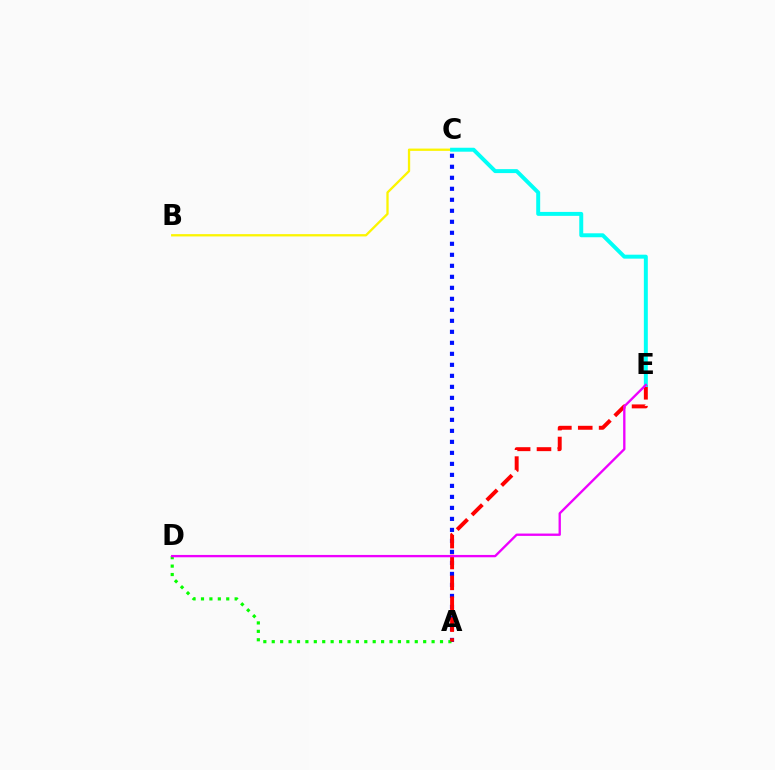{('A', 'C'): [{'color': '#0010ff', 'line_style': 'dotted', 'thickness': 2.99}], ('A', 'D'): [{'color': '#08ff00', 'line_style': 'dotted', 'thickness': 2.29}], ('B', 'C'): [{'color': '#fcf500', 'line_style': 'solid', 'thickness': 1.66}], ('A', 'E'): [{'color': '#ff0000', 'line_style': 'dashed', 'thickness': 2.84}], ('C', 'E'): [{'color': '#00fff6', 'line_style': 'solid', 'thickness': 2.85}], ('D', 'E'): [{'color': '#ee00ff', 'line_style': 'solid', 'thickness': 1.68}]}